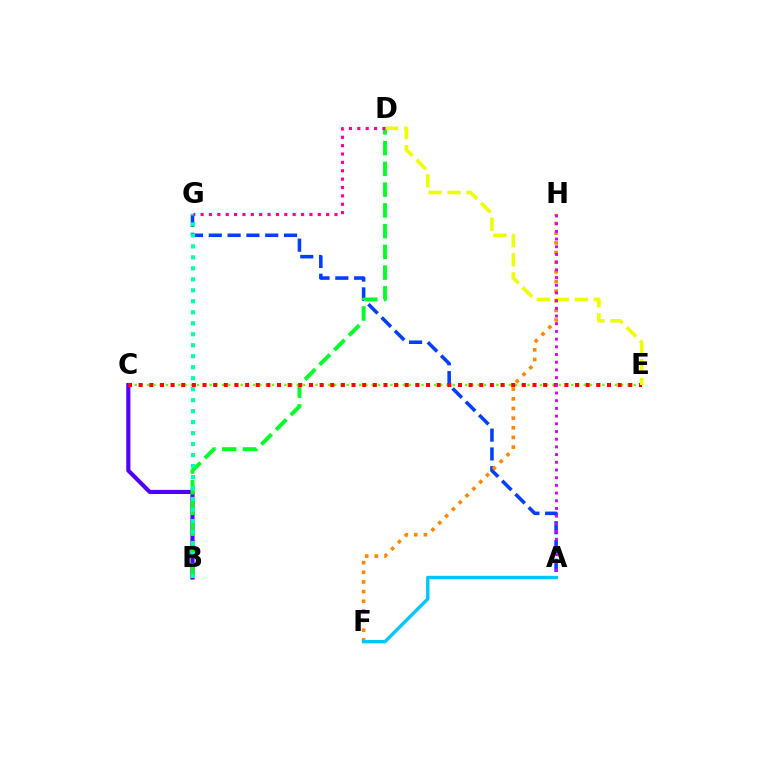{('C', 'E'): [{'color': '#66ff00', 'line_style': 'dotted', 'thickness': 1.69}, {'color': '#ff0000', 'line_style': 'dotted', 'thickness': 2.89}], ('B', 'C'): [{'color': '#4f00ff', 'line_style': 'solid', 'thickness': 2.97}], ('A', 'G'): [{'color': '#003fff', 'line_style': 'dashed', 'thickness': 2.56}], ('B', 'D'): [{'color': '#00ff27', 'line_style': 'dashed', 'thickness': 2.82}], ('B', 'G'): [{'color': '#00ffaf', 'line_style': 'dotted', 'thickness': 2.98}], ('F', 'H'): [{'color': '#ff8800', 'line_style': 'dotted', 'thickness': 2.62}], ('D', 'E'): [{'color': '#eeff00', 'line_style': 'dashed', 'thickness': 2.58}], ('D', 'G'): [{'color': '#ff00a0', 'line_style': 'dotted', 'thickness': 2.27}], ('A', 'H'): [{'color': '#d600ff', 'line_style': 'dotted', 'thickness': 2.09}], ('A', 'F'): [{'color': '#00c7ff', 'line_style': 'solid', 'thickness': 2.43}]}